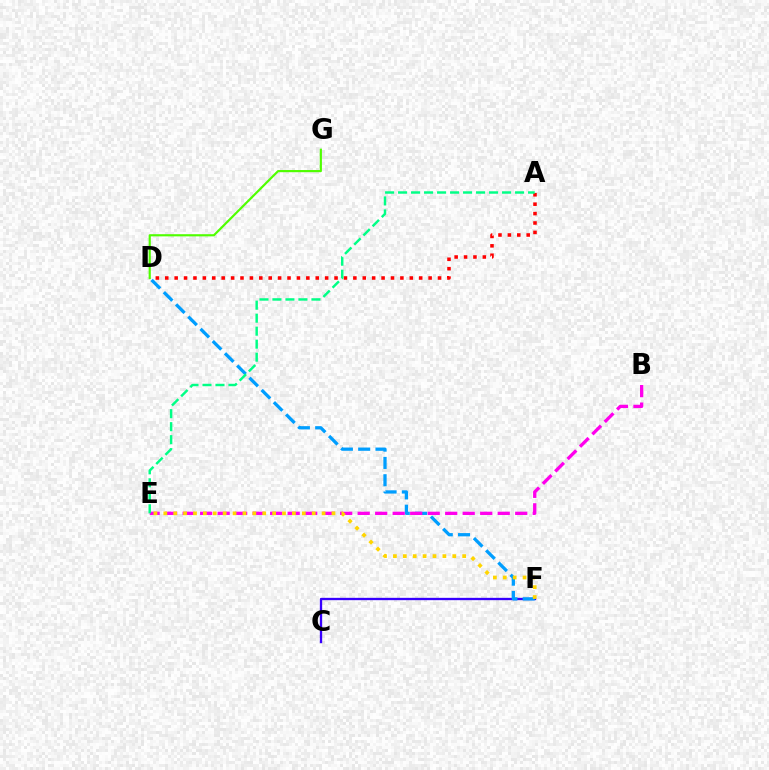{('C', 'F'): [{'color': '#3700ff', 'line_style': 'solid', 'thickness': 1.68}], ('D', 'F'): [{'color': '#009eff', 'line_style': 'dashed', 'thickness': 2.35}], ('B', 'E'): [{'color': '#ff00ed', 'line_style': 'dashed', 'thickness': 2.38}], ('D', 'G'): [{'color': '#4fff00', 'line_style': 'solid', 'thickness': 1.56}], ('E', 'F'): [{'color': '#ffd500', 'line_style': 'dotted', 'thickness': 2.69}], ('A', 'D'): [{'color': '#ff0000', 'line_style': 'dotted', 'thickness': 2.56}], ('A', 'E'): [{'color': '#00ff86', 'line_style': 'dashed', 'thickness': 1.77}]}